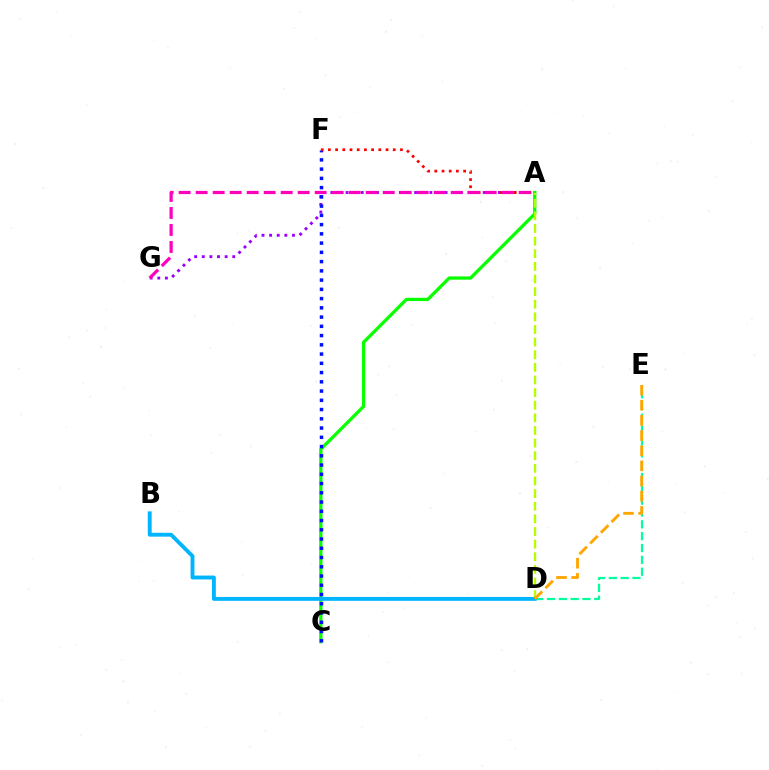{('A', 'G'): [{'color': '#9b00ff', 'line_style': 'dotted', 'thickness': 2.07}, {'color': '#ff00bd', 'line_style': 'dashed', 'thickness': 2.31}], ('A', 'C'): [{'color': '#08ff00', 'line_style': 'solid', 'thickness': 2.37}], ('C', 'F'): [{'color': '#0010ff', 'line_style': 'dotted', 'thickness': 2.51}], ('D', 'E'): [{'color': '#00ff9d', 'line_style': 'dashed', 'thickness': 1.61}, {'color': '#ffa500', 'line_style': 'dashed', 'thickness': 2.06}], ('A', 'F'): [{'color': '#ff0000', 'line_style': 'dotted', 'thickness': 1.96}], ('A', 'D'): [{'color': '#b3ff00', 'line_style': 'dashed', 'thickness': 1.71}], ('B', 'D'): [{'color': '#00b5ff', 'line_style': 'solid', 'thickness': 2.79}]}